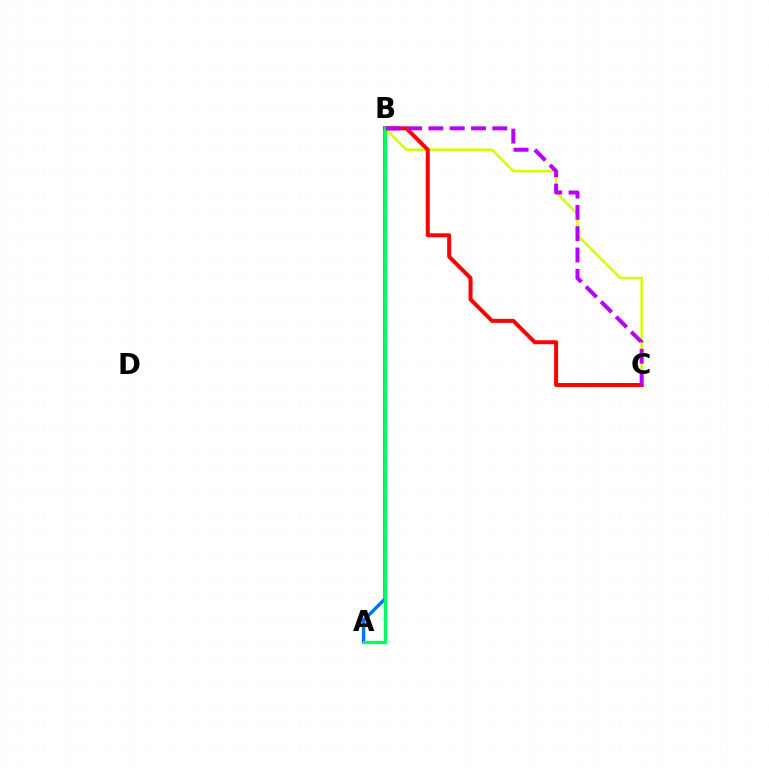{('B', 'C'): [{'color': '#d1ff00', 'line_style': 'solid', 'thickness': 1.8}, {'color': '#ff0000', 'line_style': 'solid', 'thickness': 2.87}, {'color': '#b900ff', 'line_style': 'dashed', 'thickness': 2.89}], ('A', 'B'): [{'color': '#0074ff', 'line_style': 'solid', 'thickness': 2.46}, {'color': '#00ff5c', 'line_style': 'solid', 'thickness': 2.41}]}